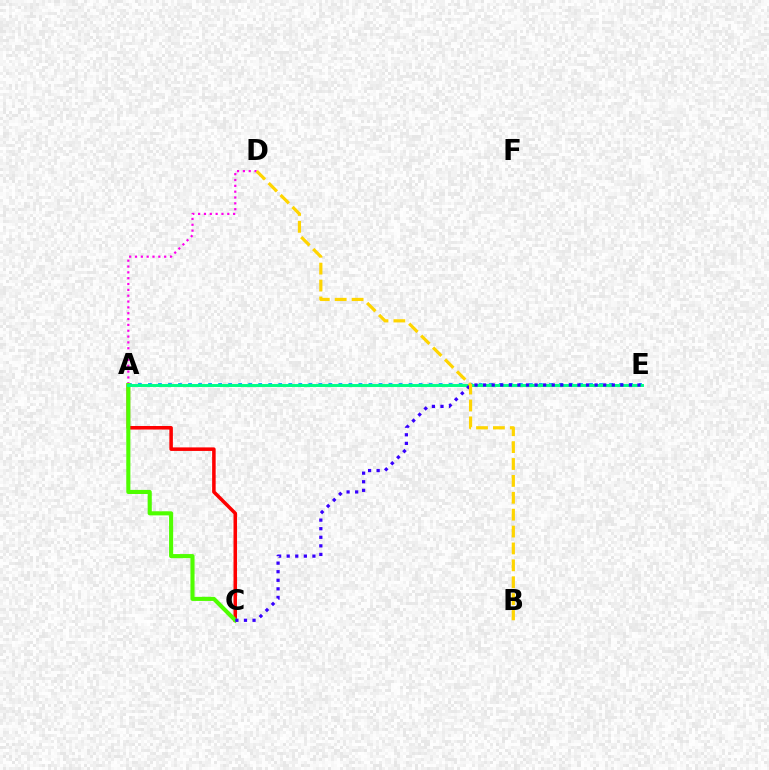{('A', 'E'): [{'color': '#009eff', 'line_style': 'dotted', 'thickness': 2.72}, {'color': '#00ff86', 'line_style': 'solid', 'thickness': 2.11}], ('A', 'D'): [{'color': '#ff00ed', 'line_style': 'dotted', 'thickness': 1.59}], ('A', 'C'): [{'color': '#ff0000', 'line_style': 'solid', 'thickness': 2.55}, {'color': '#4fff00', 'line_style': 'solid', 'thickness': 2.95}], ('C', 'E'): [{'color': '#3700ff', 'line_style': 'dotted', 'thickness': 2.33}], ('B', 'D'): [{'color': '#ffd500', 'line_style': 'dashed', 'thickness': 2.29}]}